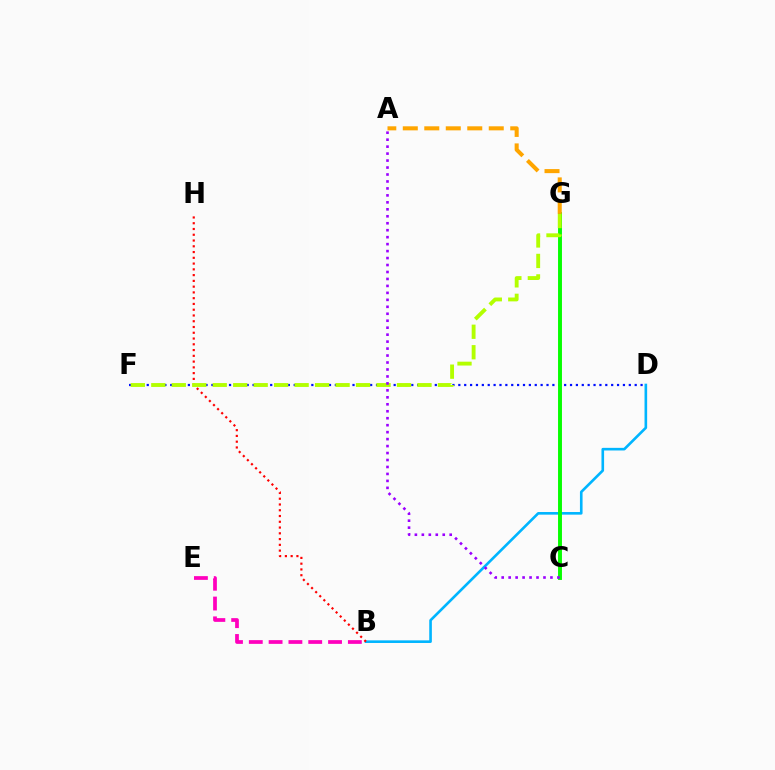{('D', 'F'): [{'color': '#0010ff', 'line_style': 'dotted', 'thickness': 1.6}], ('B', 'D'): [{'color': '#00b5ff', 'line_style': 'solid', 'thickness': 1.89}], ('B', 'E'): [{'color': '#ff00bd', 'line_style': 'dashed', 'thickness': 2.69}], ('B', 'H'): [{'color': '#ff0000', 'line_style': 'dotted', 'thickness': 1.57}], ('C', 'G'): [{'color': '#00ff9d', 'line_style': 'solid', 'thickness': 1.71}, {'color': '#08ff00', 'line_style': 'solid', 'thickness': 2.81}], ('F', 'G'): [{'color': '#b3ff00', 'line_style': 'dashed', 'thickness': 2.78}], ('A', 'C'): [{'color': '#9b00ff', 'line_style': 'dotted', 'thickness': 1.89}], ('A', 'G'): [{'color': '#ffa500', 'line_style': 'dashed', 'thickness': 2.92}]}